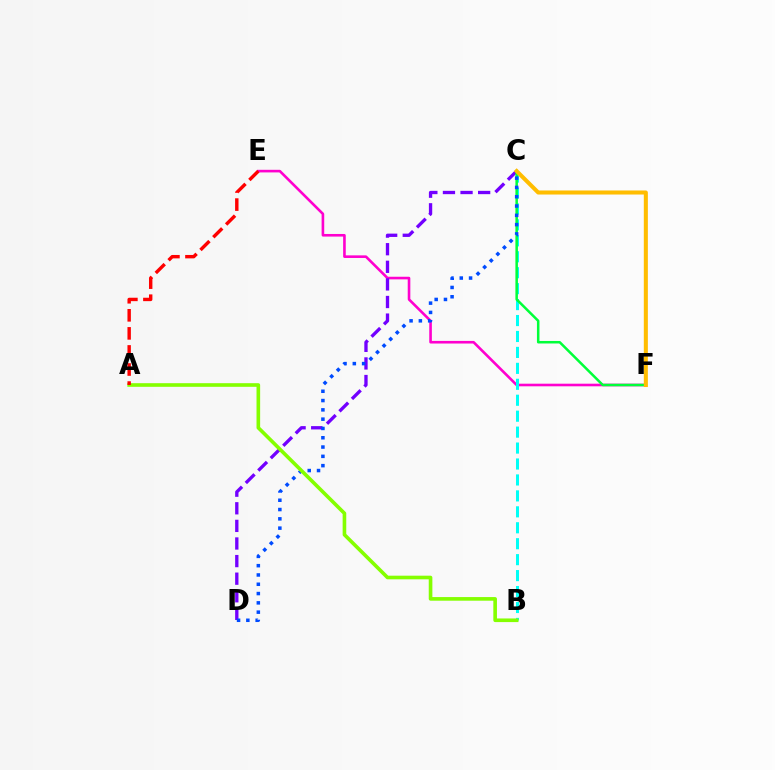{('E', 'F'): [{'color': '#ff00cf', 'line_style': 'solid', 'thickness': 1.88}], ('C', 'D'): [{'color': '#7200ff', 'line_style': 'dashed', 'thickness': 2.39}, {'color': '#004bff', 'line_style': 'dotted', 'thickness': 2.53}], ('B', 'C'): [{'color': '#00fff6', 'line_style': 'dashed', 'thickness': 2.17}], ('C', 'F'): [{'color': '#00ff39', 'line_style': 'solid', 'thickness': 1.81}, {'color': '#ffbd00', 'line_style': 'solid', 'thickness': 2.91}], ('A', 'B'): [{'color': '#84ff00', 'line_style': 'solid', 'thickness': 2.61}], ('A', 'E'): [{'color': '#ff0000', 'line_style': 'dashed', 'thickness': 2.45}]}